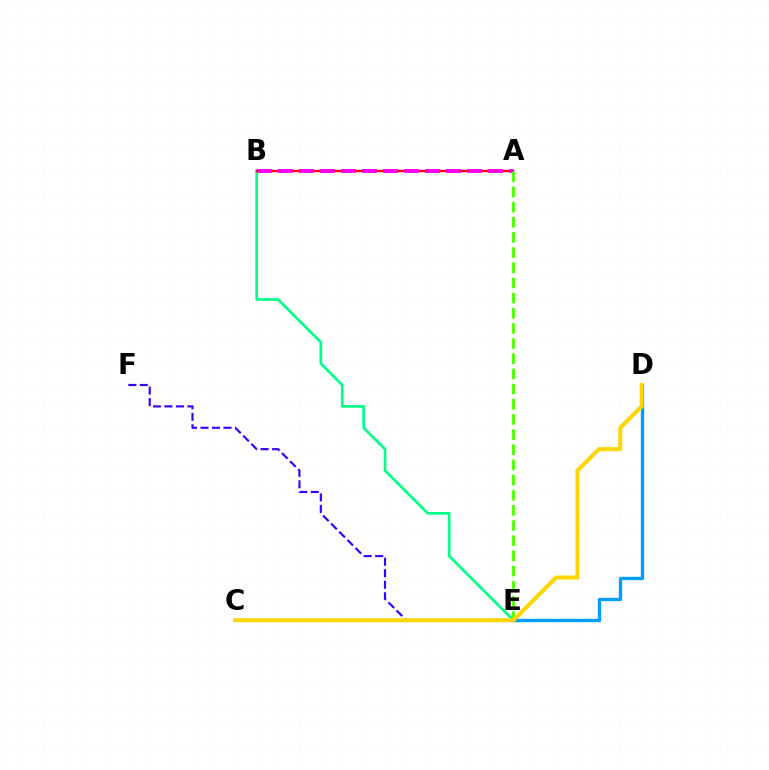{('B', 'E'): [{'color': '#00ff86', 'line_style': 'solid', 'thickness': 1.92}], ('E', 'F'): [{'color': '#3700ff', 'line_style': 'dashed', 'thickness': 1.56}], ('A', 'B'): [{'color': '#ff0000', 'line_style': 'solid', 'thickness': 1.79}, {'color': '#ff00ed', 'line_style': 'dashed', 'thickness': 2.86}], ('D', 'E'): [{'color': '#009eff', 'line_style': 'solid', 'thickness': 2.42}], ('A', 'E'): [{'color': '#4fff00', 'line_style': 'dashed', 'thickness': 2.06}], ('C', 'D'): [{'color': '#ffd500', 'line_style': 'solid', 'thickness': 2.91}]}